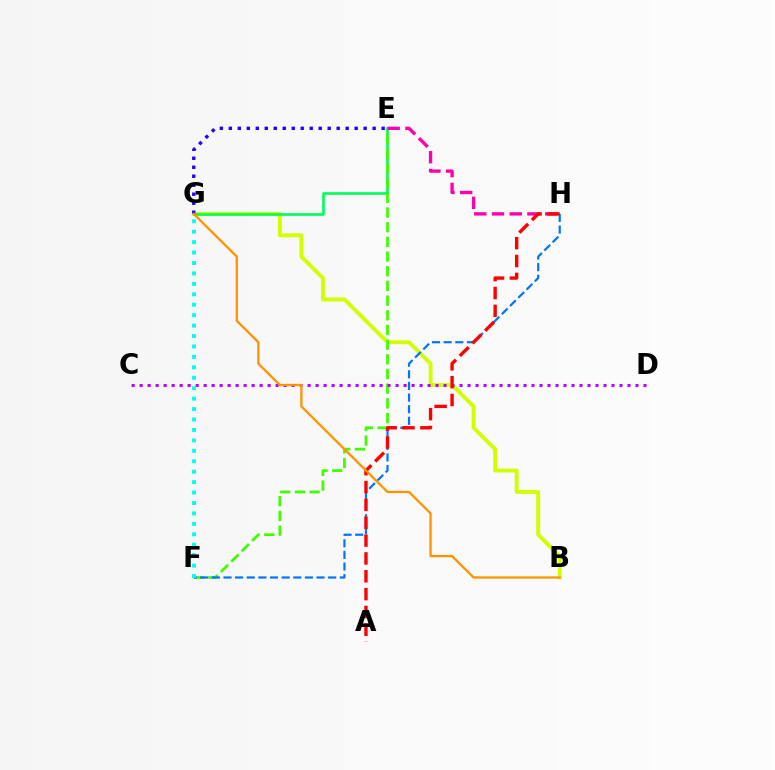{('B', 'G'): [{'color': '#d1ff00', 'line_style': 'solid', 'thickness': 2.8}, {'color': '#ff9400', 'line_style': 'solid', 'thickness': 1.66}], ('E', 'G'): [{'color': '#00ff5c', 'line_style': 'solid', 'thickness': 1.91}, {'color': '#2500ff', 'line_style': 'dotted', 'thickness': 2.44}], ('E', 'F'): [{'color': '#3dff00', 'line_style': 'dashed', 'thickness': 1.99}], ('C', 'D'): [{'color': '#b900ff', 'line_style': 'dotted', 'thickness': 2.17}], ('F', 'H'): [{'color': '#0074ff', 'line_style': 'dashed', 'thickness': 1.58}], ('E', 'H'): [{'color': '#ff00ac', 'line_style': 'dashed', 'thickness': 2.41}], ('F', 'G'): [{'color': '#00fff6', 'line_style': 'dotted', 'thickness': 2.83}], ('A', 'H'): [{'color': '#ff0000', 'line_style': 'dashed', 'thickness': 2.42}]}